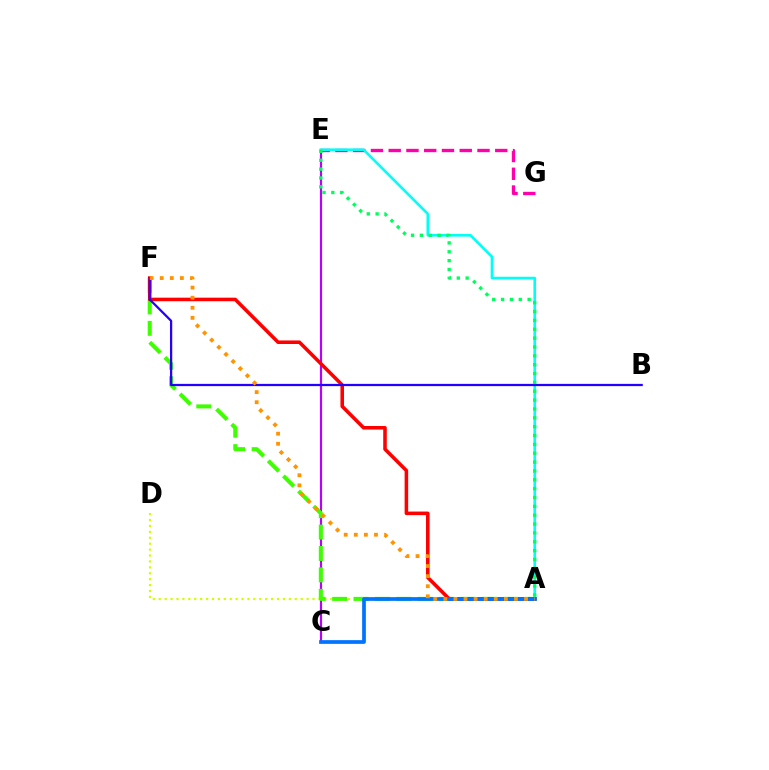{('C', 'E'): [{'color': '#b900ff', 'line_style': 'solid', 'thickness': 1.56}], ('E', 'G'): [{'color': '#ff00ac', 'line_style': 'dashed', 'thickness': 2.41}], ('A', 'D'): [{'color': '#d1ff00', 'line_style': 'dotted', 'thickness': 1.61}], ('A', 'F'): [{'color': '#3dff00', 'line_style': 'dashed', 'thickness': 2.91}, {'color': '#ff0000', 'line_style': 'solid', 'thickness': 2.55}, {'color': '#ff9400', 'line_style': 'dotted', 'thickness': 2.74}], ('A', 'E'): [{'color': '#00fff6', 'line_style': 'solid', 'thickness': 1.88}, {'color': '#00ff5c', 'line_style': 'dotted', 'thickness': 2.41}], ('A', 'C'): [{'color': '#0074ff', 'line_style': 'solid', 'thickness': 2.68}], ('B', 'F'): [{'color': '#2500ff', 'line_style': 'solid', 'thickness': 1.62}]}